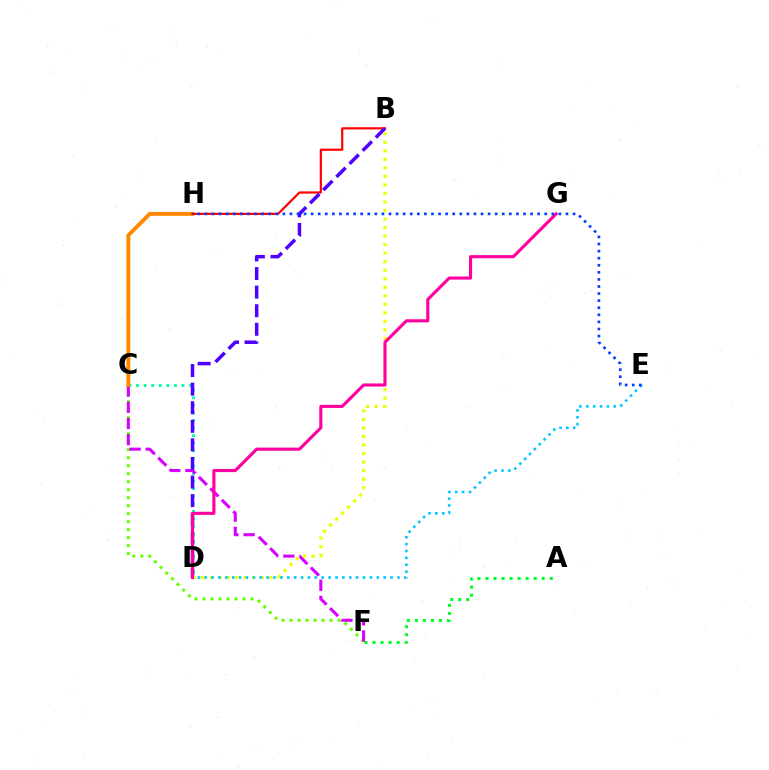{('C', 'D'): [{'color': '#00ffaf', 'line_style': 'dotted', 'thickness': 2.06}], ('C', 'F'): [{'color': '#66ff00', 'line_style': 'dotted', 'thickness': 2.17}, {'color': '#d600ff', 'line_style': 'dashed', 'thickness': 2.2}], ('A', 'F'): [{'color': '#00ff27', 'line_style': 'dotted', 'thickness': 2.18}], ('C', 'H'): [{'color': '#ff8800', 'line_style': 'solid', 'thickness': 2.81}], ('B', 'H'): [{'color': '#ff0000', 'line_style': 'solid', 'thickness': 1.58}], ('B', 'D'): [{'color': '#4f00ff', 'line_style': 'dashed', 'thickness': 2.52}, {'color': '#eeff00', 'line_style': 'dotted', 'thickness': 2.32}], ('D', 'E'): [{'color': '#00c7ff', 'line_style': 'dotted', 'thickness': 1.87}], ('D', 'G'): [{'color': '#ff00a0', 'line_style': 'solid', 'thickness': 2.24}], ('E', 'H'): [{'color': '#003fff', 'line_style': 'dotted', 'thickness': 1.92}]}